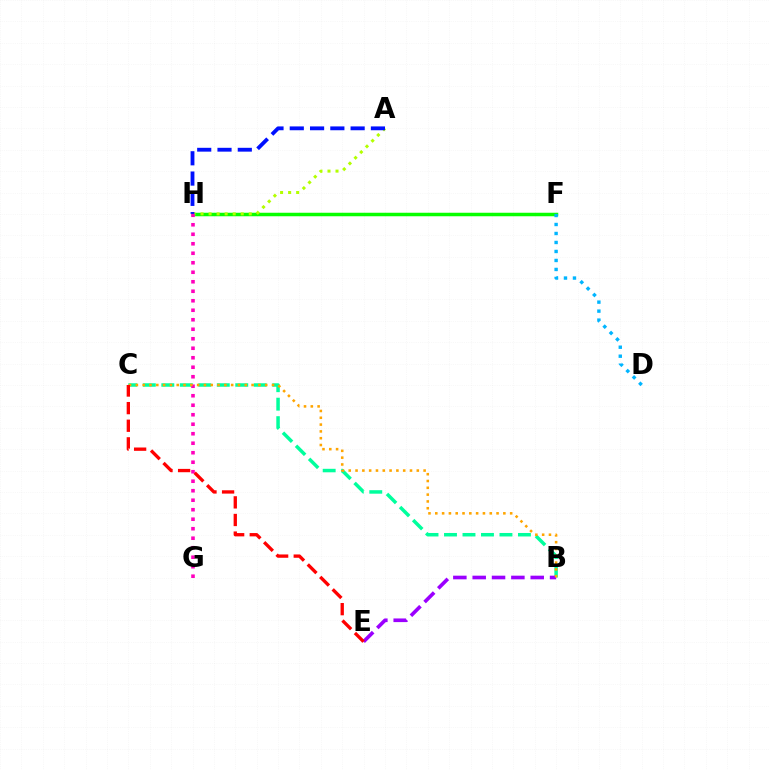{('F', 'H'): [{'color': '#08ff00', 'line_style': 'solid', 'thickness': 2.52}], ('B', 'C'): [{'color': '#00ff9d', 'line_style': 'dashed', 'thickness': 2.51}, {'color': '#ffa500', 'line_style': 'dotted', 'thickness': 1.85}], ('A', 'H'): [{'color': '#b3ff00', 'line_style': 'dotted', 'thickness': 2.18}, {'color': '#0010ff', 'line_style': 'dashed', 'thickness': 2.76}], ('D', 'F'): [{'color': '#00b5ff', 'line_style': 'dotted', 'thickness': 2.44}], ('G', 'H'): [{'color': '#ff00bd', 'line_style': 'dotted', 'thickness': 2.58}], ('B', 'E'): [{'color': '#9b00ff', 'line_style': 'dashed', 'thickness': 2.63}], ('C', 'E'): [{'color': '#ff0000', 'line_style': 'dashed', 'thickness': 2.39}]}